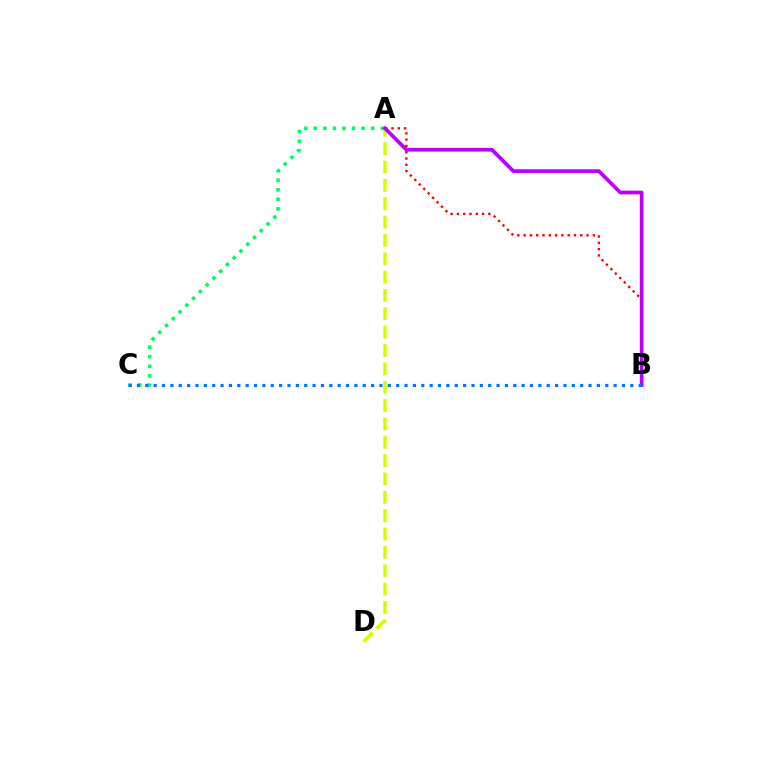{('A', 'C'): [{'color': '#00ff5c', 'line_style': 'dotted', 'thickness': 2.6}], ('A', 'D'): [{'color': '#d1ff00', 'line_style': 'dashed', 'thickness': 2.49}], ('A', 'B'): [{'color': '#ff0000', 'line_style': 'dotted', 'thickness': 1.71}, {'color': '#b900ff', 'line_style': 'solid', 'thickness': 2.67}], ('B', 'C'): [{'color': '#0074ff', 'line_style': 'dotted', 'thickness': 2.27}]}